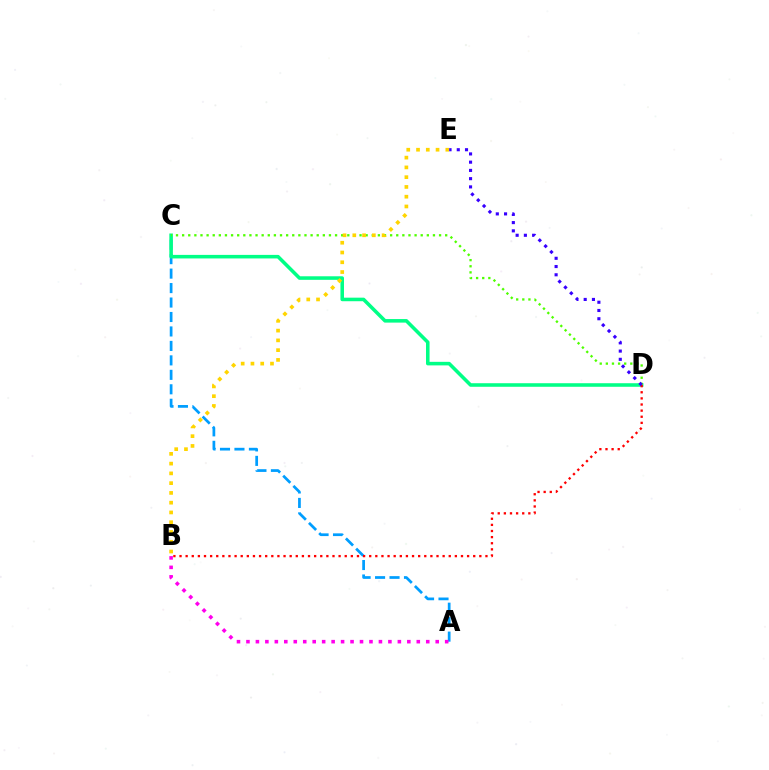{('A', 'C'): [{'color': '#009eff', 'line_style': 'dashed', 'thickness': 1.96}], ('C', 'D'): [{'color': '#00ff86', 'line_style': 'solid', 'thickness': 2.56}, {'color': '#4fff00', 'line_style': 'dotted', 'thickness': 1.66}], ('B', 'D'): [{'color': '#ff0000', 'line_style': 'dotted', 'thickness': 1.66}], ('B', 'E'): [{'color': '#ffd500', 'line_style': 'dotted', 'thickness': 2.65}], ('A', 'B'): [{'color': '#ff00ed', 'line_style': 'dotted', 'thickness': 2.57}], ('D', 'E'): [{'color': '#3700ff', 'line_style': 'dotted', 'thickness': 2.24}]}